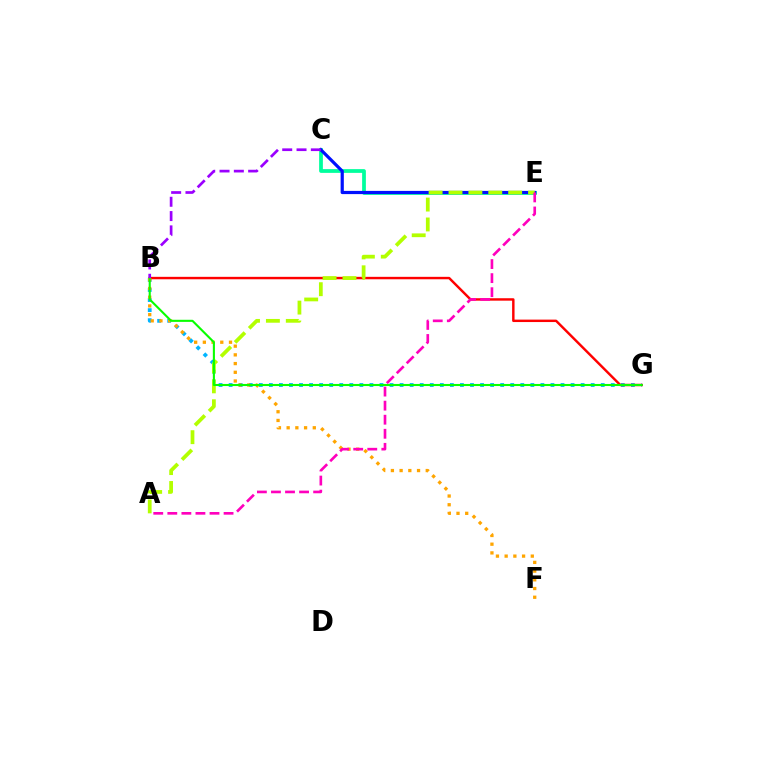{('C', 'E'): [{'color': '#00ff9d', 'line_style': 'solid', 'thickness': 2.7}, {'color': '#0010ff', 'line_style': 'solid', 'thickness': 2.3}], ('B', 'G'): [{'color': '#00b5ff', 'line_style': 'dotted', 'thickness': 2.73}, {'color': '#ff0000', 'line_style': 'solid', 'thickness': 1.75}, {'color': '#08ff00', 'line_style': 'solid', 'thickness': 1.51}], ('B', 'F'): [{'color': '#ffa500', 'line_style': 'dotted', 'thickness': 2.37}], ('A', 'E'): [{'color': '#b3ff00', 'line_style': 'dashed', 'thickness': 2.7}, {'color': '#ff00bd', 'line_style': 'dashed', 'thickness': 1.91}], ('B', 'C'): [{'color': '#9b00ff', 'line_style': 'dashed', 'thickness': 1.94}]}